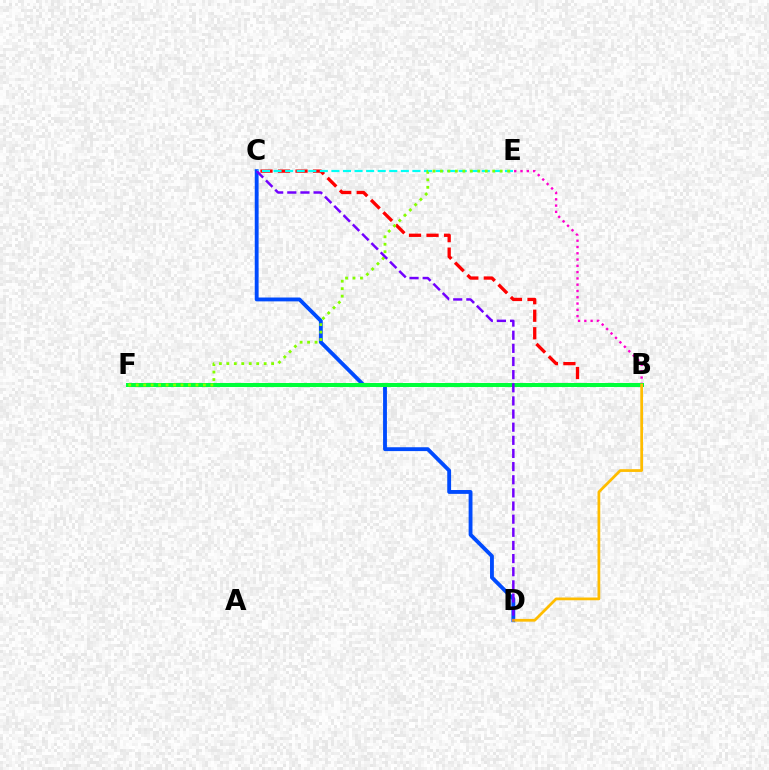{('C', 'D'): [{'color': '#004bff', 'line_style': 'solid', 'thickness': 2.77}, {'color': '#7200ff', 'line_style': 'dashed', 'thickness': 1.78}], ('B', 'C'): [{'color': '#ff0000', 'line_style': 'dashed', 'thickness': 2.38}], ('B', 'E'): [{'color': '#ff00cf', 'line_style': 'dotted', 'thickness': 1.71}], ('B', 'F'): [{'color': '#00ff39', 'line_style': 'solid', 'thickness': 2.89}], ('B', 'D'): [{'color': '#ffbd00', 'line_style': 'solid', 'thickness': 1.98}], ('C', 'E'): [{'color': '#00fff6', 'line_style': 'dashed', 'thickness': 1.57}], ('E', 'F'): [{'color': '#84ff00', 'line_style': 'dotted', 'thickness': 2.03}]}